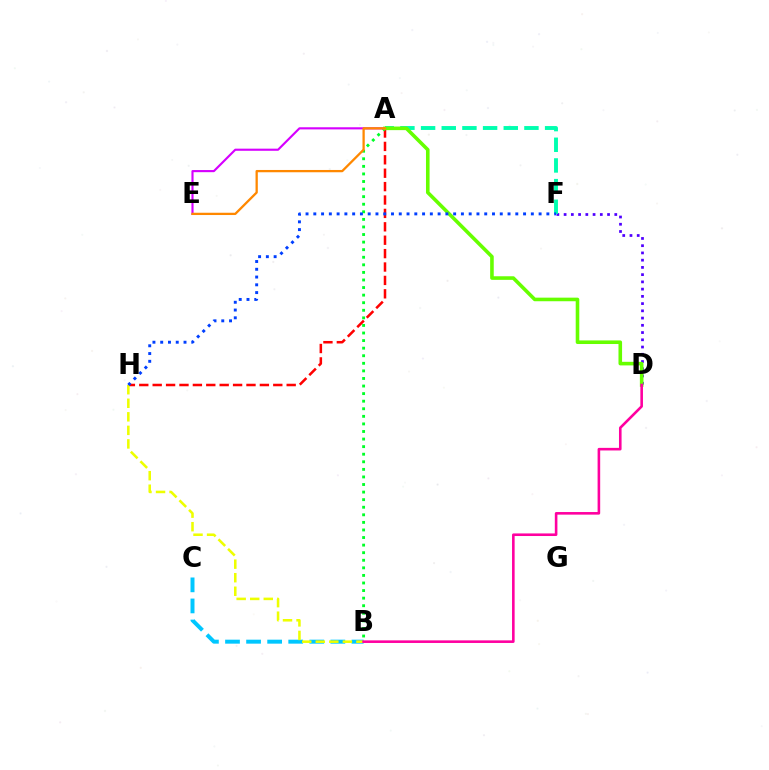{('D', 'F'): [{'color': '#4f00ff', 'line_style': 'dotted', 'thickness': 1.97}], ('A', 'H'): [{'color': '#ff0000', 'line_style': 'dashed', 'thickness': 1.82}], ('A', 'B'): [{'color': '#00ff27', 'line_style': 'dotted', 'thickness': 2.06}], ('B', 'C'): [{'color': '#00c7ff', 'line_style': 'dashed', 'thickness': 2.86}], ('A', 'F'): [{'color': '#00ffaf', 'line_style': 'dashed', 'thickness': 2.81}], ('A', 'E'): [{'color': '#d600ff', 'line_style': 'solid', 'thickness': 1.54}, {'color': '#ff8800', 'line_style': 'solid', 'thickness': 1.65}], ('A', 'D'): [{'color': '#66ff00', 'line_style': 'solid', 'thickness': 2.58}], ('B', 'H'): [{'color': '#eeff00', 'line_style': 'dashed', 'thickness': 1.84}], ('F', 'H'): [{'color': '#003fff', 'line_style': 'dotted', 'thickness': 2.11}], ('B', 'D'): [{'color': '#ff00a0', 'line_style': 'solid', 'thickness': 1.87}]}